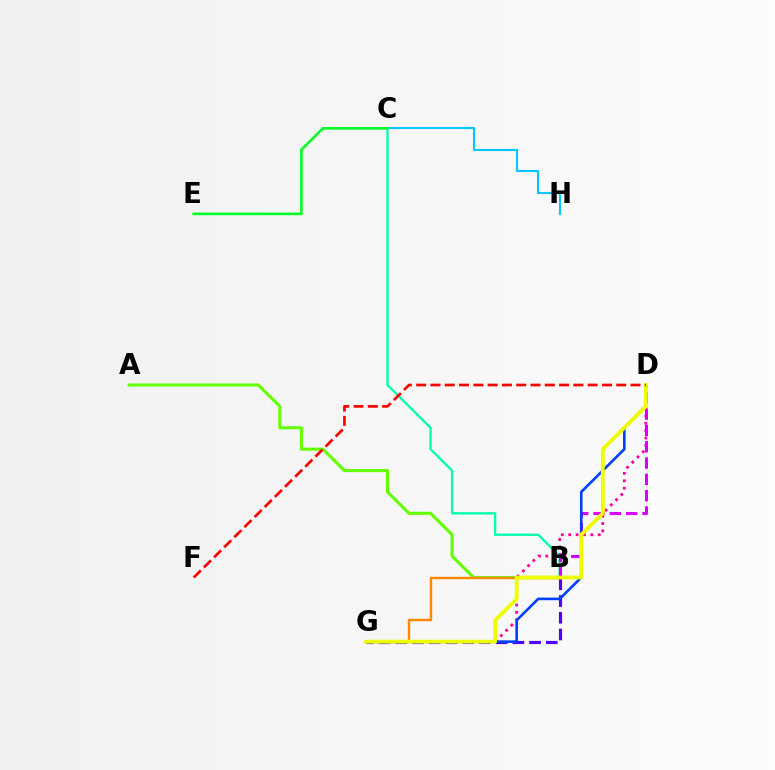{('D', 'G'): [{'color': '#ff00a0', 'line_style': 'dotted', 'thickness': 2.01}, {'color': '#003fff', 'line_style': 'solid', 'thickness': 1.88}, {'color': '#eeff00', 'line_style': 'solid', 'thickness': 2.75}], ('B', 'C'): [{'color': '#00ffaf', 'line_style': 'solid', 'thickness': 1.67}], ('A', 'B'): [{'color': '#66ff00', 'line_style': 'solid', 'thickness': 2.23}], ('B', 'G'): [{'color': '#4f00ff', 'line_style': 'dashed', 'thickness': 2.27}, {'color': '#ff8800', 'line_style': 'solid', 'thickness': 1.73}], ('B', 'D'): [{'color': '#d600ff', 'line_style': 'dashed', 'thickness': 2.22}], ('C', 'H'): [{'color': '#00c7ff', 'line_style': 'solid', 'thickness': 1.52}], ('C', 'E'): [{'color': '#00ff27', 'line_style': 'solid', 'thickness': 1.9}], ('D', 'F'): [{'color': '#ff0000', 'line_style': 'dashed', 'thickness': 1.94}]}